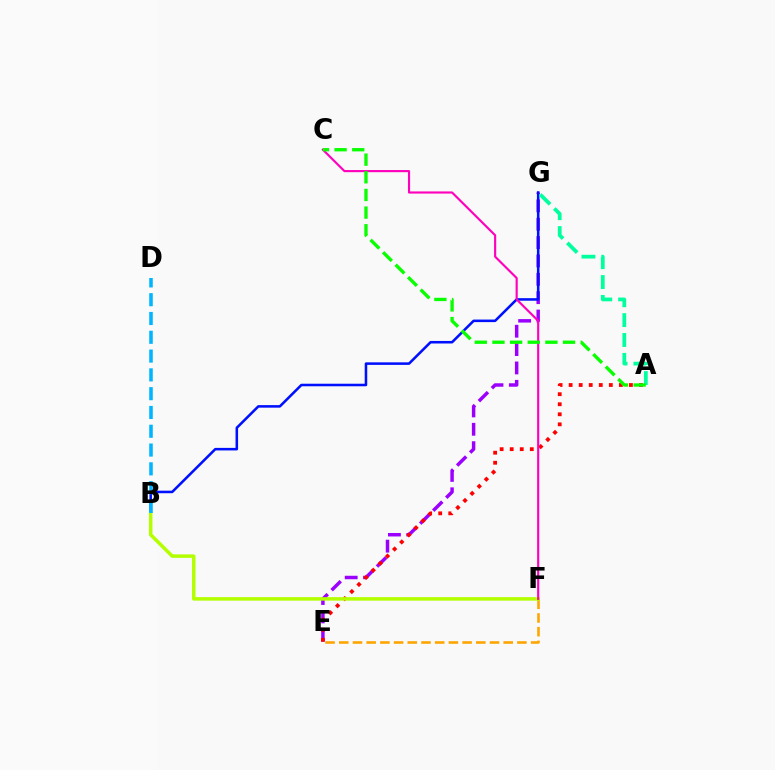{('E', 'G'): [{'color': '#9b00ff', 'line_style': 'dashed', 'thickness': 2.49}], ('A', 'E'): [{'color': '#ff0000', 'line_style': 'dotted', 'thickness': 2.73}], ('B', 'G'): [{'color': '#0010ff', 'line_style': 'solid', 'thickness': 1.84}], ('E', 'F'): [{'color': '#ffa500', 'line_style': 'dashed', 'thickness': 1.86}], ('A', 'G'): [{'color': '#00ff9d', 'line_style': 'dashed', 'thickness': 2.7}], ('B', 'F'): [{'color': '#b3ff00', 'line_style': 'solid', 'thickness': 2.53}], ('B', 'D'): [{'color': '#00b5ff', 'line_style': 'dashed', 'thickness': 2.55}], ('C', 'F'): [{'color': '#ff00bd', 'line_style': 'solid', 'thickness': 1.54}], ('A', 'C'): [{'color': '#08ff00', 'line_style': 'dashed', 'thickness': 2.4}]}